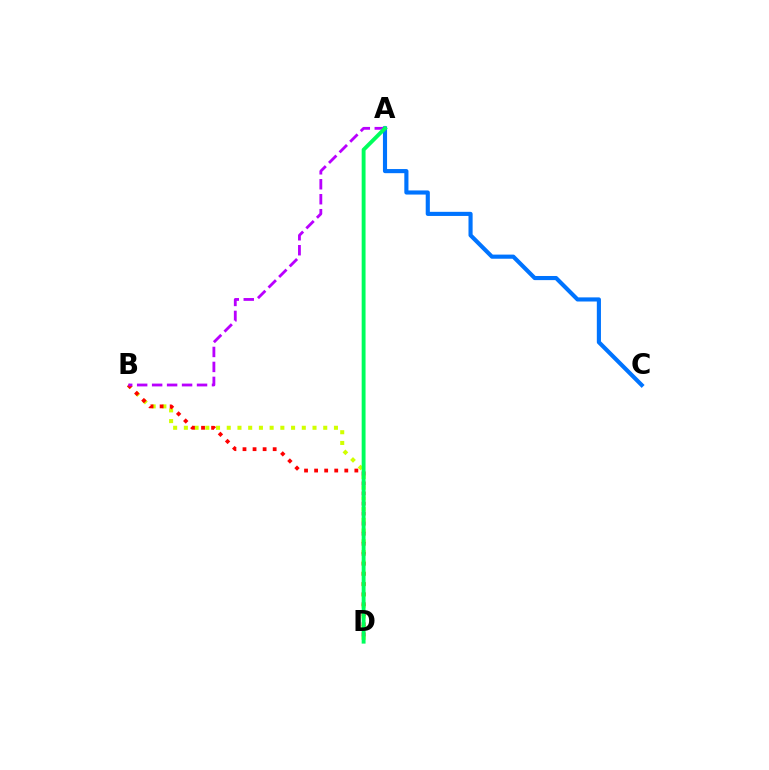{('B', 'D'): [{'color': '#d1ff00', 'line_style': 'dotted', 'thickness': 2.91}, {'color': '#ff0000', 'line_style': 'dotted', 'thickness': 2.73}], ('A', 'C'): [{'color': '#0074ff', 'line_style': 'solid', 'thickness': 2.97}], ('A', 'B'): [{'color': '#b900ff', 'line_style': 'dashed', 'thickness': 2.03}], ('A', 'D'): [{'color': '#00ff5c', 'line_style': 'solid', 'thickness': 2.79}]}